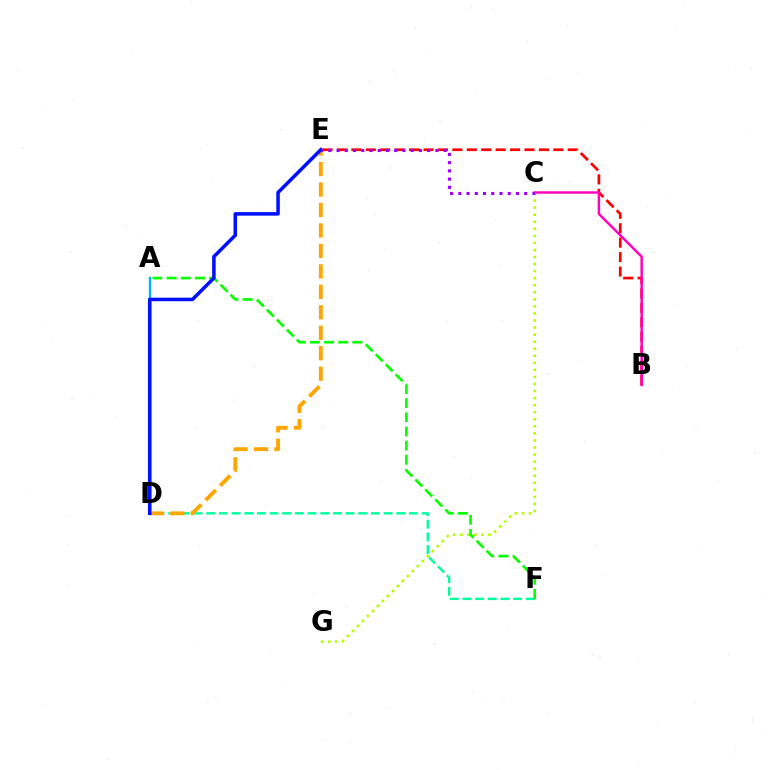{('B', 'E'): [{'color': '#ff0000', 'line_style': 'dashed', 'thickness': 1.96}], ('D', 'F'): [{'color': '#00ff9d', 'line_style': 'dashed', 'thickness': 1.72}], ('D', 'E'): [{'color': '#ffa500', 'line_style': 'dashed', 'thickness': 2.78}, {'color': '#0010ff', 'line_style': 'solid', 'thickness': 2.54}], ('A', 'D'): [{'color': '#00b5ff', 'line_style': 'solid', 'thickness': 1.71}], ('B', 'C'): [{'color': '#ff00bd', 'line_style': 'solid', 'thickness': 1.77}], ('C', 'G'): [{'color': '#b3ff00', 'line_style': 'dotted', 'thickness': 1.92}], ('A', 'F'): [{'color': '#08ff00', 'line_style': 'dashed', 'thickness': 1.92}], ('C', 'E'): [{'color': '#9b00ff', 'line_style': 'dotted', 'thickness': 2.24}]}